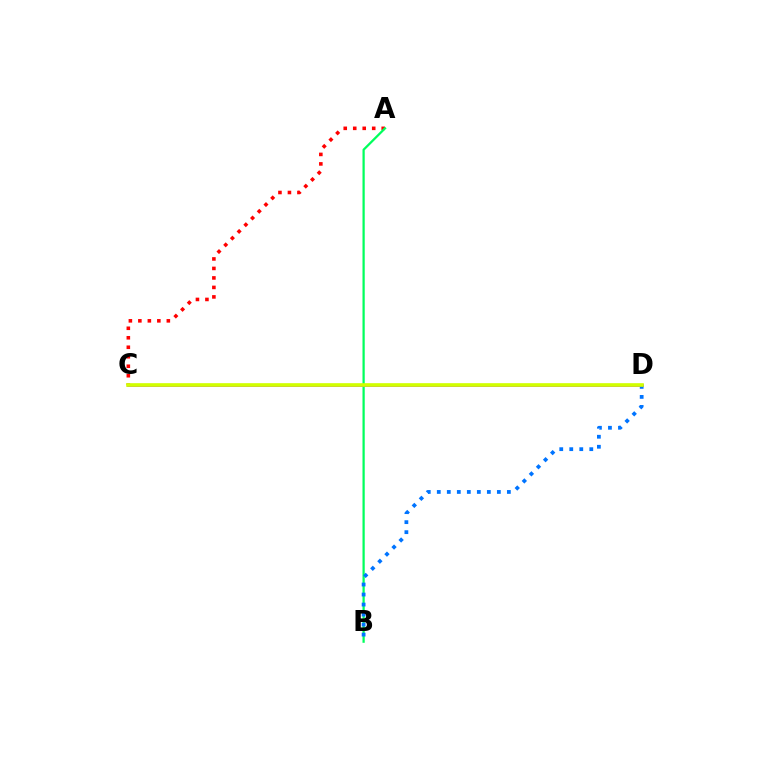{('A', 'C'): [{'color': '#ff0000', 'line_style': 'dotted', 'thickness': 2.58}], ('A', 'B'): [{'color': '#00ff5c', 'line_style': 'solid', 'thickness': 1.62}], ('C', 'D'): [{'color': '#b900ff', 'line_style': 'solid', 'thickness': 1.94}, {'color': '#d1ff00', 'line_style': 'solid', 'thickness': 2.63}], ('B', 'D'): [{'color': '#0074ff', 'line_style': 'dotted', 'thickness': 2.72}]}